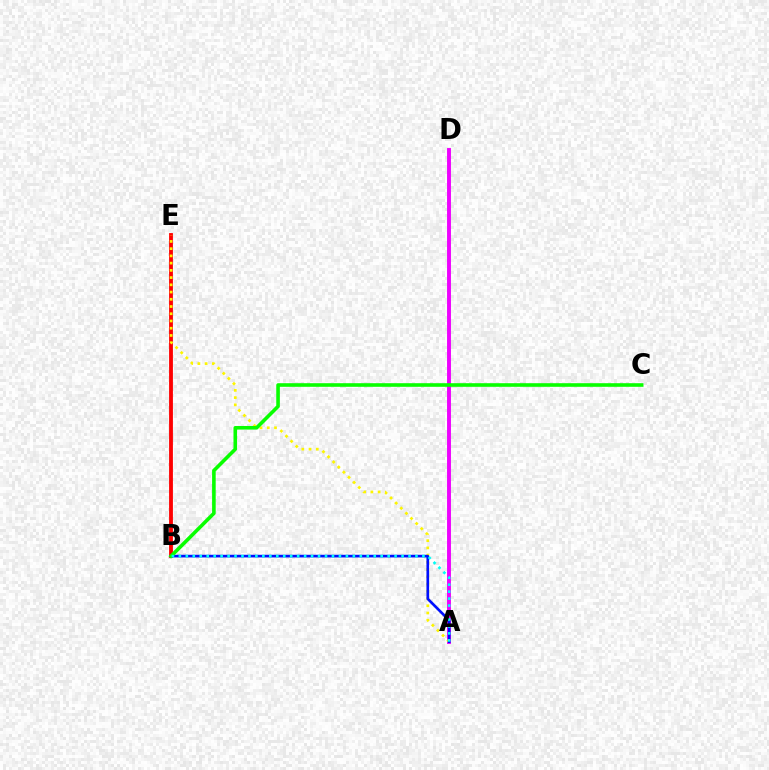{('B', 'E'): [{'color': '#ff0000', 'line_style': 'solid', 'thickness': 2.75}], ('A', 'D'): [{'color': '#ee00ff', 'line_style': 'solid', 'thickness': 2.81}], ('A', 'E'): [{'color': '#fcf500', 'line_style': 'dotted', 'thickness': 1.97}], ('A', 'B'): [{'color': '#0010ff', 'line_style': 'solid', 'thickness': 1.91}, {'color': '#00fff6', 'line_style': 'dotted', 'thickness': 1.89}], ('B', 'C'): [{'color': '#08ff00', 'line_style': 'solid', 'thickness': 2.59}]}